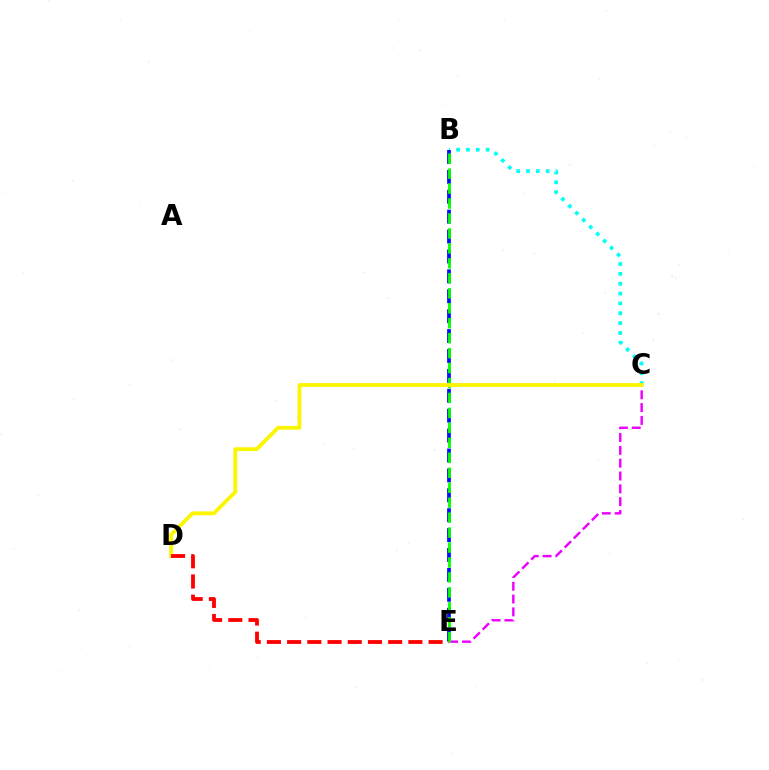{('B', 'C'): [{'color': '#00fff6', 'line_style': 'dotted', 'thickness': 2.67}], ('B', 'E'): [{'color': '#0010ff', 'line_style': 'dashed', 'thickness': 2.7}, {'color': '#08ff00', 'line_style': 'dashed', 'thickness': 2.03}], ('C', 'E'): [{'color': '#ee00ff', 'line_style': 'dashed', 'thickness': 1.74}], ('C', 'D'): [{'color': '#fcf500', 'line_style': 'solid', 'thickness': 2.74}], ('D', 'E'): [{'color': '#ff0000', 'line_style': 'dashed', 'thickness': 2.75}]}